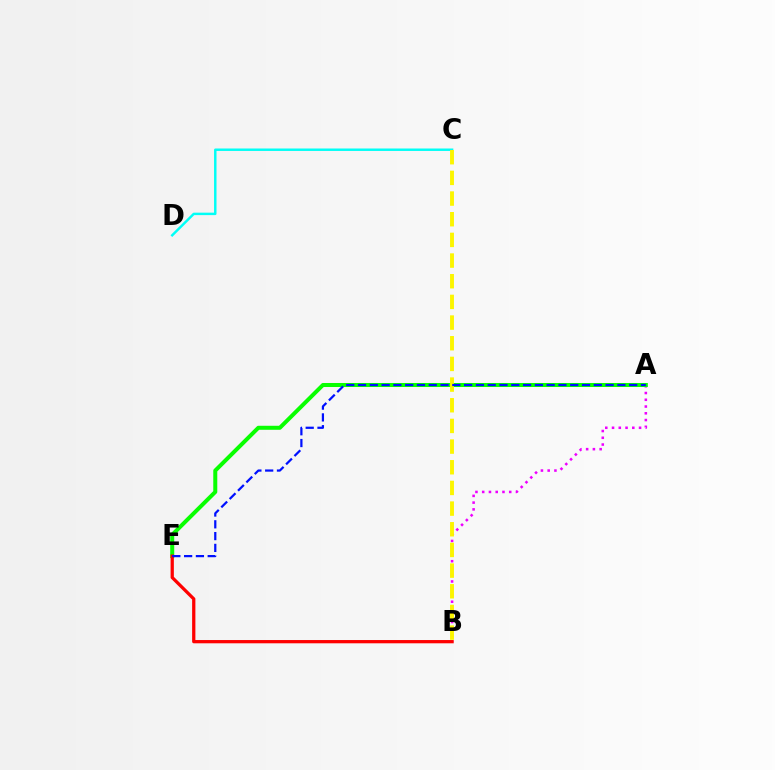{('C', 'D'): [{'color': '#00fff6', 'line_style': 'solid', 'thickness': 1.76}], ('A', 'B'): [{'color': '#ee00ff', 'line_style': 'dotted', 'thickness': 1.84}], ('A', 'E'): [{'color': '#08ff00', 'line_style': 'solid', 'thickness': 2.89}, {'color': '#0010ff', 'line_style': 'dashed', 'thickness': 1.6}], ('B', 'C'): [{'color': '#fcf500', 'line_style': 'dashed', 'thickness': 2.81}], ('B', 'E'): [{'color': '#ff0000', 'line_style': 'solid', 'thickness': 2.35}]}